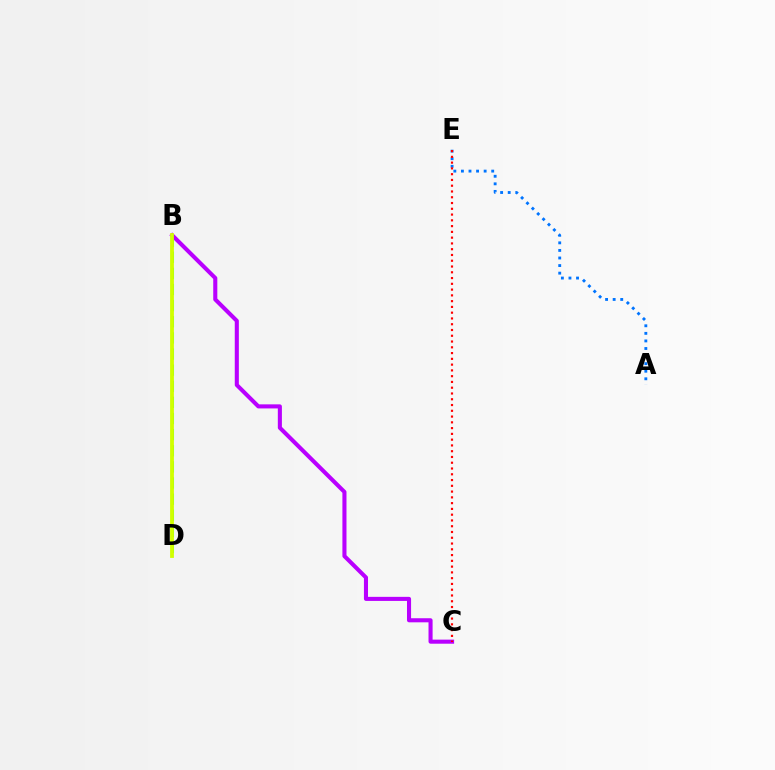{('B', 'D'): [{'color': '#00ff5c', 'line_style': 'dashed', 'thickness': 2.19}, {'color': '#d1ff00', 'line_style': 'solid', 'thickness': 2.74}], ('B', 'C'): [{'color': '#b900ff', 'line_style': 'solid', 'thickness': 2.94}], ('A', 'E'): [{'color': '#0074ff', 'line_style': 'dotted', 'thickness': 2.06}], ('C', 'E'): [{'color': '#ff0000', 'line_style': 'dotted', 'thickness': 1.57}]}